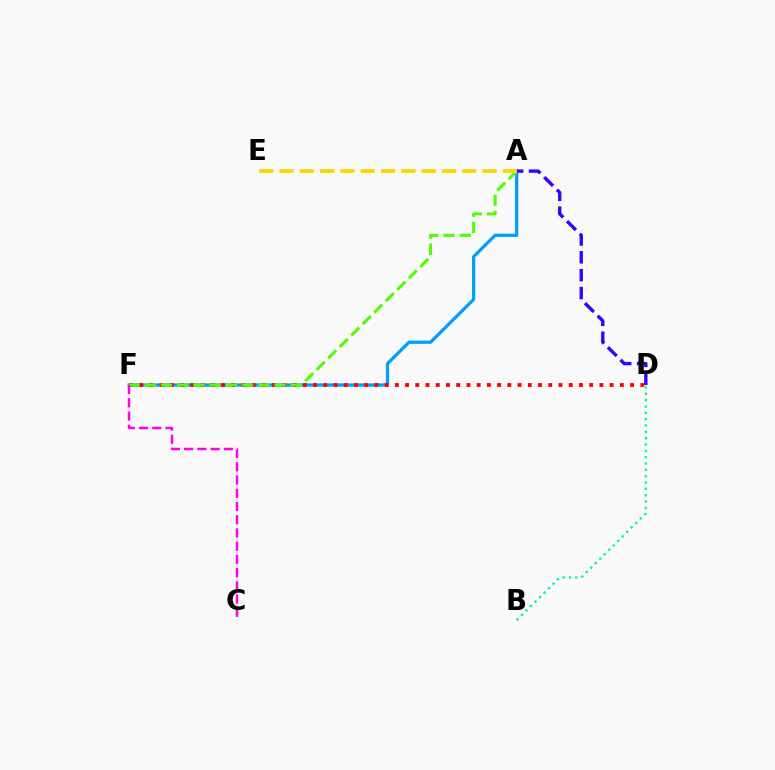{('A', 'F'): [{'color': '#009eff', 'line_style': 'solid', 'thickness': 2.34}, {'color': '#4fff00', 'line_style': 'dashed', 'thickness': 2.2}], ('D', 'F'): [{'color': '#ff0000', 'line_style': 'dotted', 'thickness': 2.78}], ('C', 'F'): [{'color': '#ff00ed', 'line_style': 'dashed', 'thickness': 1.8}], ('A', 'D'): [{'color': '#3700ff', 'line_style': 'dashed', 'thickness': 2.43}], ('B', 'D'): [{'color': '#00ff86', 'line_style': 'dotted', 'thickness': 1.72}], ('A', 'E'): [{'color': '#ffd500', 'line_style': 'dashed', 'thickness': 2.76}]}